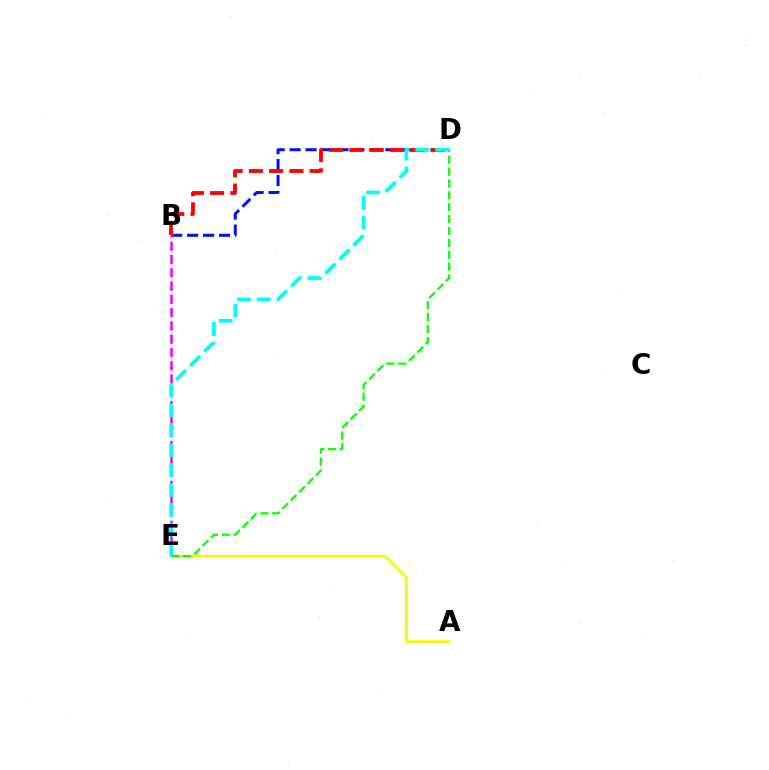{('B', 'D'): [{'color': '#0010ff', 'line_style': 'dashed', 'thickness': 2.17}, {'color': '#ff0000', 'line_style': 'dashed', 'thickness': 2.75}], ('A', 'E'): [{'color': '#fcf500', 'line_style': 'solid', 'thickness': 1.91}], ('B', 'E'): [{'color': '#ee00ff', 'line_style': 'dashed', 'thickness': 1.81}], ('D', 'E'): [{'color': '#08ff00', 'line_style': 'dashed', 'thickness': 1.61}, {'color': '#00fff6', 'line_style': 'dashed', 'thickness': 2.7}]}